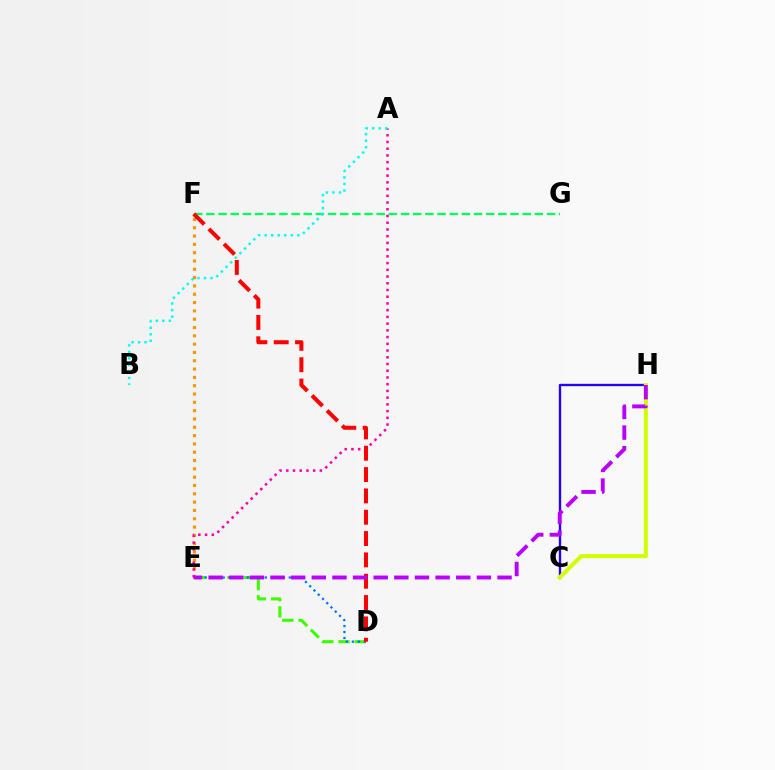{('F', 'G'): [{'color': '#00ff5c', 'line_style': 'dashed', 'thickness': 1.65}], ('C', 'H'): [{'color': '#2500ff', 'line_style': 'solid', 'thickness': 1.69}, {'color': '#d1ff00', 'line_style': 'solid', 'thickness': 2.92}], ('D', 'E'): [{'color': '#3dff00', 'line_style': 'dashed', 'thickness': 2.21}, {'color': '#0074ff', 'line_style': 'dotted', 'thickness': 1.63}], ('E', 'F'): [{'color': '#ff9400', 'line_style': 'dotted', 'thickness': 2.26}], ('A', 'E'): [{'color': '#ff00ac', 'line_style': 'dotted', 'thickness': 1.83}], ('A', 'B'): [{'color': '#00fff6', 'line_style': 'dotted', 'thickness': 1.77}], ('D', 'F'): [{'color': '#ff0000', 'line_style': 'dashed', 'thickness': 2.9}], ('E', 'H'): [{'color': '#b900ff', 'line_style': 'dashed', 'thickness': 2.8}]}